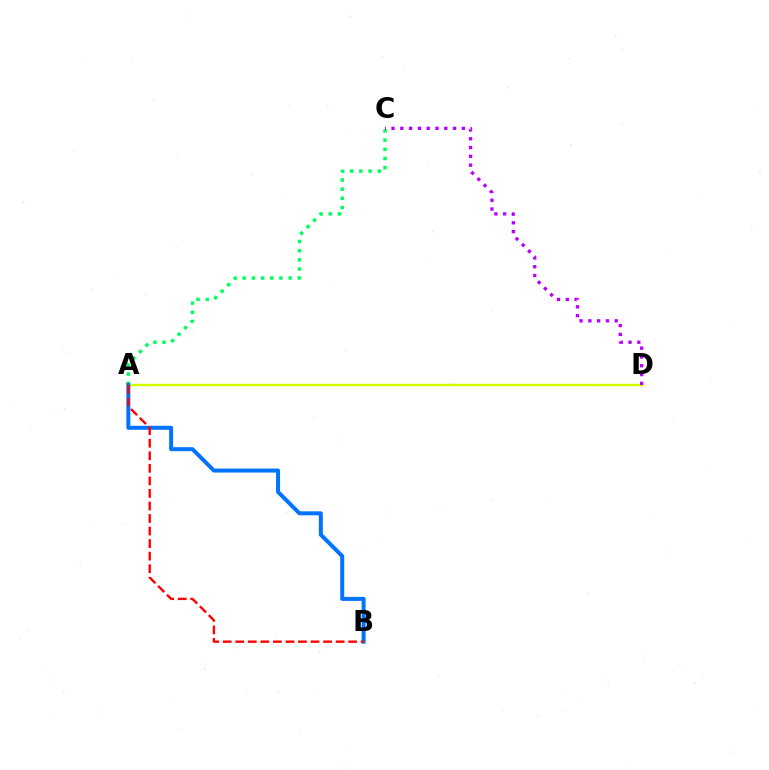{('A', 'D'): [{'color': '#d1ff00', 'line_style': 'solid', 'thickness': 1.79}], ('A', 'C'): [{'color': '#00ff5c', 'line_style': 'dotted', 'thickness': 2.49}], ('A', 'B'): [{'color': '#0074ff', 'line_style': 'solid', 'thickness': 2.87}, {'color': '#ff0000', 'line_style': 'dashed', 'thickness': 1.7}], ('C', 'D'): [{'color': '#b900ff', 'line_style': 'dotted', 'thickness': 2.39}]}